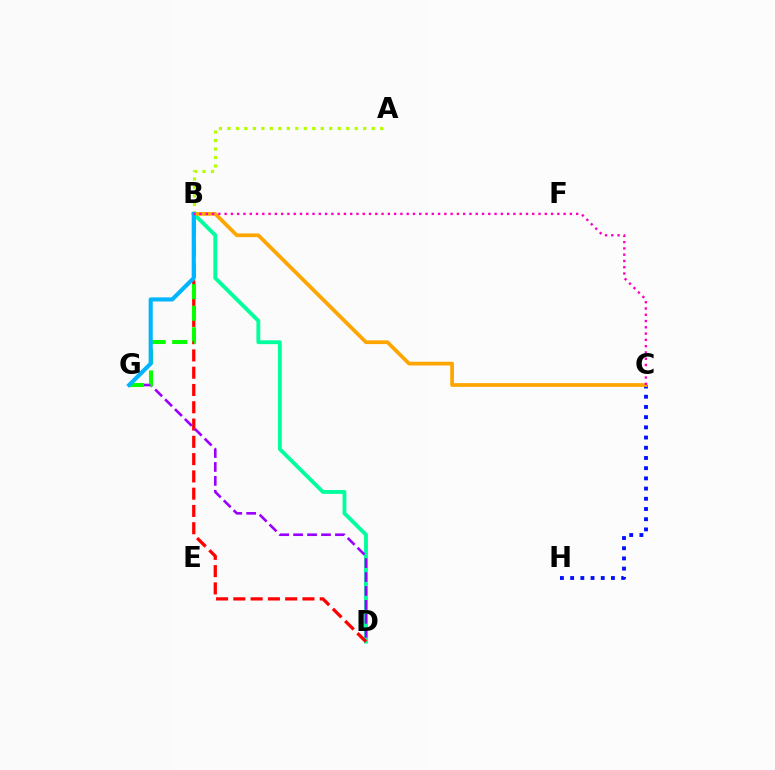{('C', 'H'): [{'color': '#0010ff', 'line_style': 'dotted', 'thickness': 2.77}], ('B', 'D'): [{'color': '#00ff9d', 'line_style': 'solid', 'thickness': 2.77}, {'color': '#ff0000', 'line_style': 'dashed', 'thickness': 2.35}], ('B', 'C'): [{'color': '#ffa500', 'line_style': 'solid', 'thickness': 2.69}, {'color': '#ff00bd', 'line_style': 'dotted', 'thickness': 1.71}], ('D', 'G'): [{'color': '#9b00ff', 'line_style': 'dashed', 'thickness': 1.89}], ('B', 'G'): [{'color': '#08ff00', 'line_style': 'dashed', 'thickness': 2.93}, {'color': '#00b5ff', 'line_style': 'solid', 'thickness': 2.96}], ('A', 'B'): [{'color': '#b3ff00', 'line_style': 'dotted', 'thickness': 2.31}]}